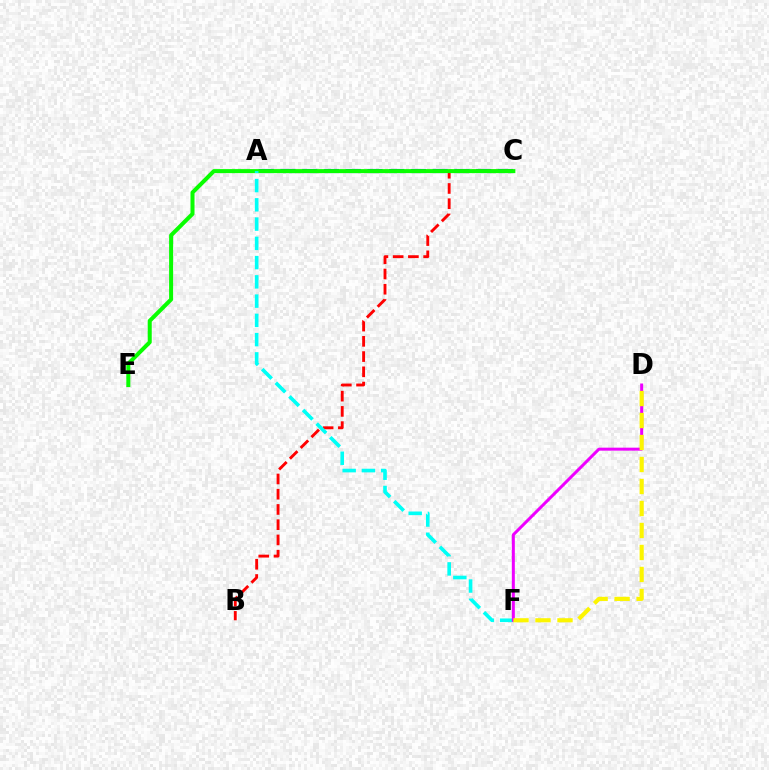{('A', 'C'): [{'color': '#0010ff', 'line_style': 'dashed', 'thickness': 2.95}], ('B', 'C'): [{'color': '#ff0000', 'line_style': 'dashed', 'thickness': 2.07}], ('C', 'E'): [{'color': '#08ff00', 'line_style': 'solid', 'thickness': 2.9}], ('A', 'F'): [{'color': '#00fff6', 'line_style': 'dashed', 'thickness': 2.62}], ('D', 'F'): [{'color': '#ee00ff', 'line_style': 'solid', 'thickness': 2.16}, {'color': '#fcf500', 'line_style': 'dashed', 'thickness': 2.99}]}